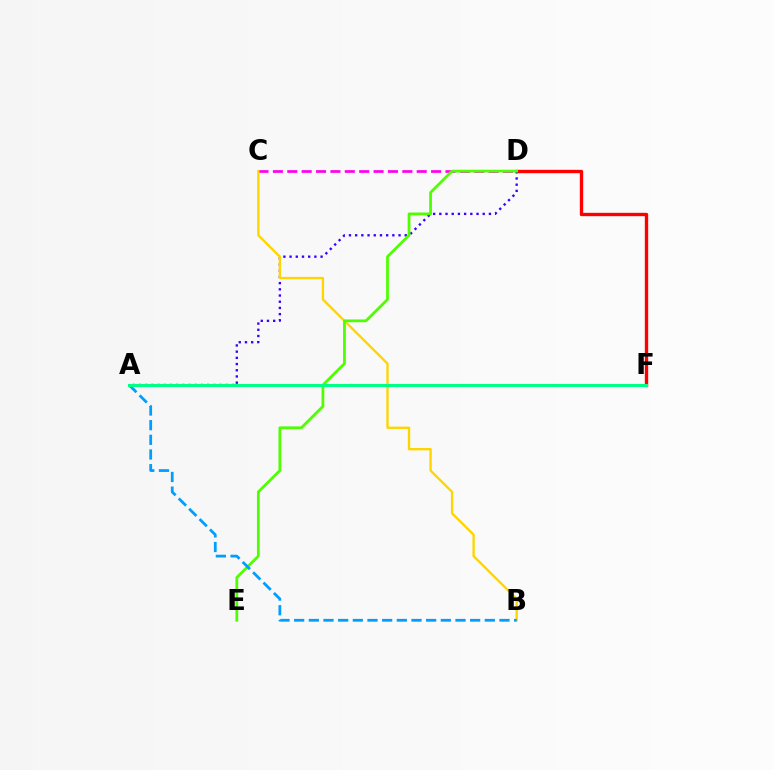{('D', 'F'): [{'color': '#ff0000', 'line_style': 'solid', 'thickness': 2.41}], ('C', 'D'): [{'color': '#ff00ed', 'line_style': 'dashed', 'thickness': 1.95}], ('A', 'D'): [{'color': '#3700ff', 'line_style': 'dotted', 'thickness': 1.68}], ('B', 'C'): [{'color': '#ffd500', 'line_style': 'solid', 'thickness': 1.69}], ('D', 'E'): [{'color': '#4fff00', 'line_style': 'solid', 'thickness': 1.99}], ('A', 'B'): [{'color': '#009eff', 'line_style': 'dashed', 'thickness': 1.99}], ('A', 'F'): [{'color': '#00ff86', 'line_style': 'solid', 'thickness': 2.2}]}